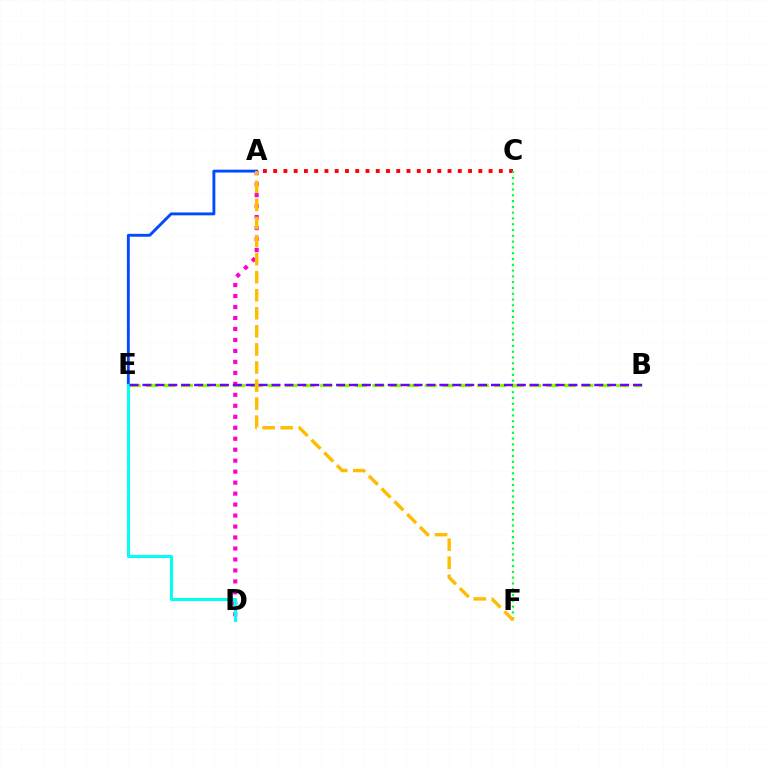{('A', 'C'): [{'color': '#ff0000', 'line_style': 'dotted', 'thickness': 2.79}], ('A', 'E'): [{'color': '#004bff', 'line_style': 'solid', 'thickness': 2.07}], ('C', 'F'): [{'color': '#00ff39', 'line_style': 'dotted', 'thickness': 1.57}], ('B', 'E'): [{'color': '#84ff00', 'line_style': 'dashed', 'thickness': 2.37}, {'color': '#7200ff', 'line_style': 'dashed', 'thickness': 1.75}], ('A', 'D'): [{'color': '#ff00cf', 'line_style': 'dotted', 'thickness': 2.98}], ('A', 'F'): [{'color': '#ffbd00', 'line_style': 'dashed', 'thickness': 2.45}], ('D', 'E'): [{'color': '#00fff6', 'line_style': 'solid', 'thickness': 2.19}]}